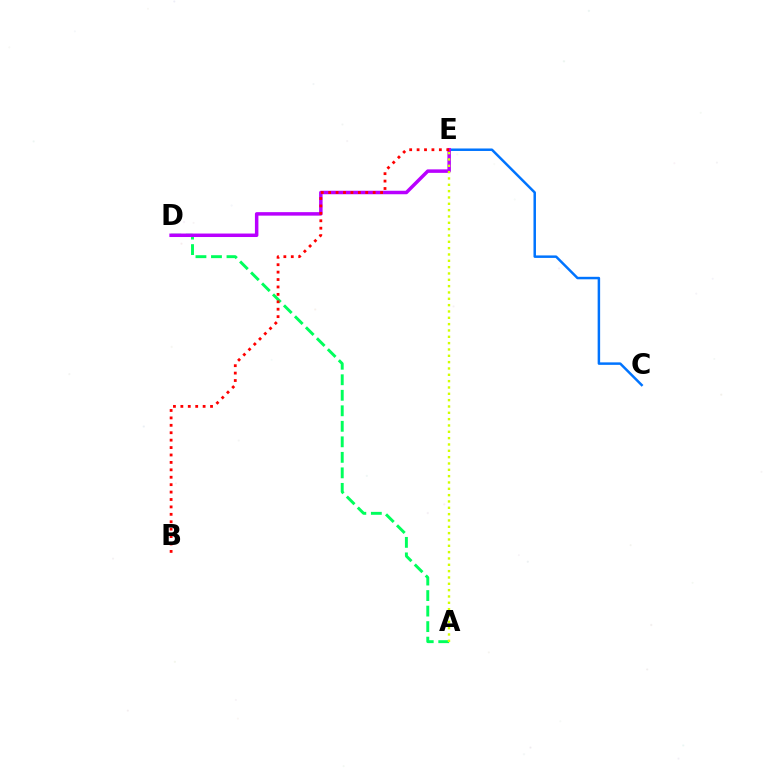{('A', 'D'): [{'color': '#00ff5c', 'line_style': 'dashed', 'thickness': 2.11}], ('C', 'E'): [{'color': '#0074ff', 'line_style': 'solid', 'thickness': 1.79}], ('D', 'E'): [{'color': '#b900ff', 'line_style': 'solid', 'thickness': 2.51}], ('A', 'E'): [{'color': '#d1ff00', 'line_style': 'dotted', 'thickness': 1.72}], ('B', 'E'): [{'color': '#ff0000', 'line_style': 'dotted', 'thickness': 2.02}]}